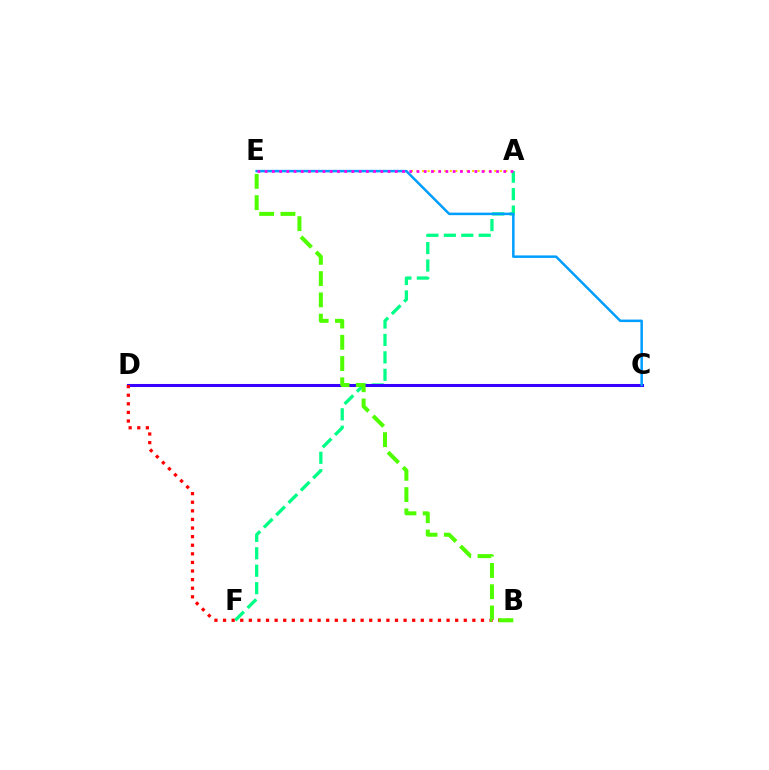{('A', 'E'): [{'color': '#ffd500', 'line_style': 'dotted', 'thickness': 1.51}, {'color': '#ff00ed', 'line_style': 'dotted', 'thickness': 1.97}], ('A', 'F'): [{'color': '#00ff86', 'line_style': 'dashed', 'thickness': 2.37}], ('C', 'D'): [{'color': '#3700ff', 'line_style': 'solid', 'thickness': 2.19}], ('B', 'D'): [{'color': '#ff0000', 'line_style': 'dotted', 'thickness': 2.34}], ('B', 'E'): [{'color': '#4fff00', 'line_style': 'dashed', 'thickness': 2.89}], ('C', 'E'): [{'color': '#009eff', 'line_style': 'solid', 'thickness': 1.81}]}